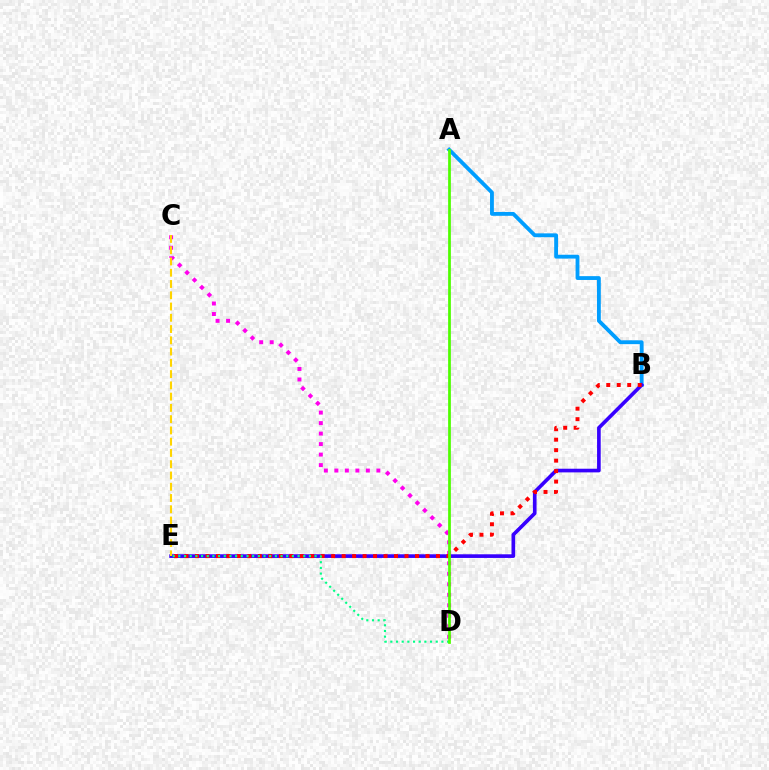{('C', 'D'): [{'color': '#ff00ed', 'line_style': 'dotted', 'thickness': 2.85}], ('A', 'B'): [{'color': '#009eff', 'line_style': 'solid', 'thickness': 2.76}], ('B', 'E'): [{'color': '#3700ff', 'line_style': 'solid', 'thickness': 2.63}, {'color': '#ff0000', 'line_style': 'dotted', 'thickness': 2.85}], ('D', 'E'): [{'color': '#00ff86', 'line_style': 'dotted', 'thickness': 1.54}], ('A', 'D'): [{'color': '#4fff00', 'line_style': 'solid', 'thickness': 1.98}], ('C', 'E'): [{'color': '#ffd500', 'line_style': 'dashed', 'thickness': 1.53}]}